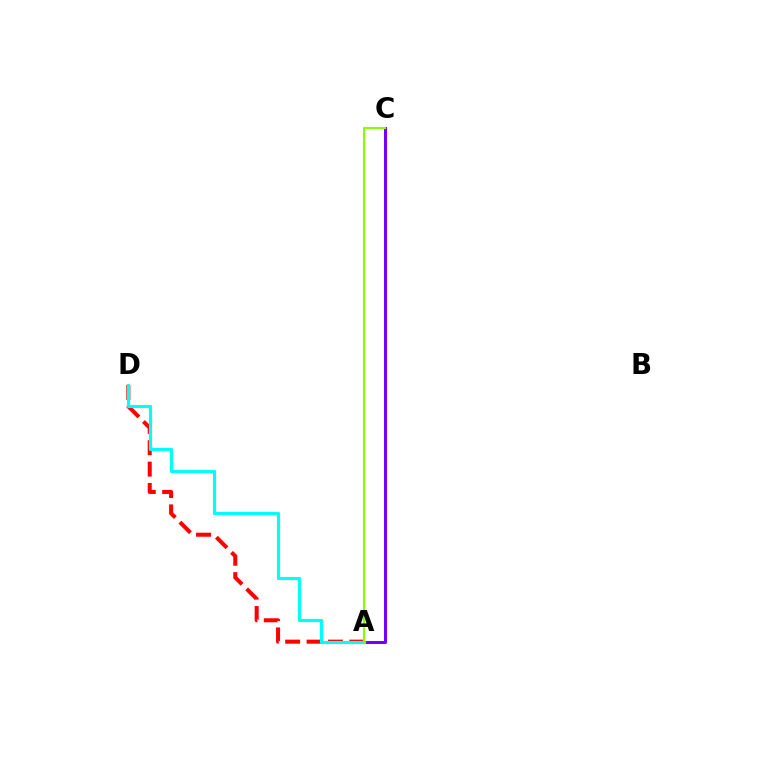{('A', 'C'): [{'color': '#7200ff', 'line_style': 'solid', 'thickness': 2.18}, {'color': '#84ff00', 'line_style': 'solid', 'thickness': 1.51}], ('A', 'D'): [{'color': '#ff0000', 'line_style': 'dashed', 'thickness': 2.9}, {'color': '#00fff6', 'line_style': 'solid', 'thickness': 2.28}]}